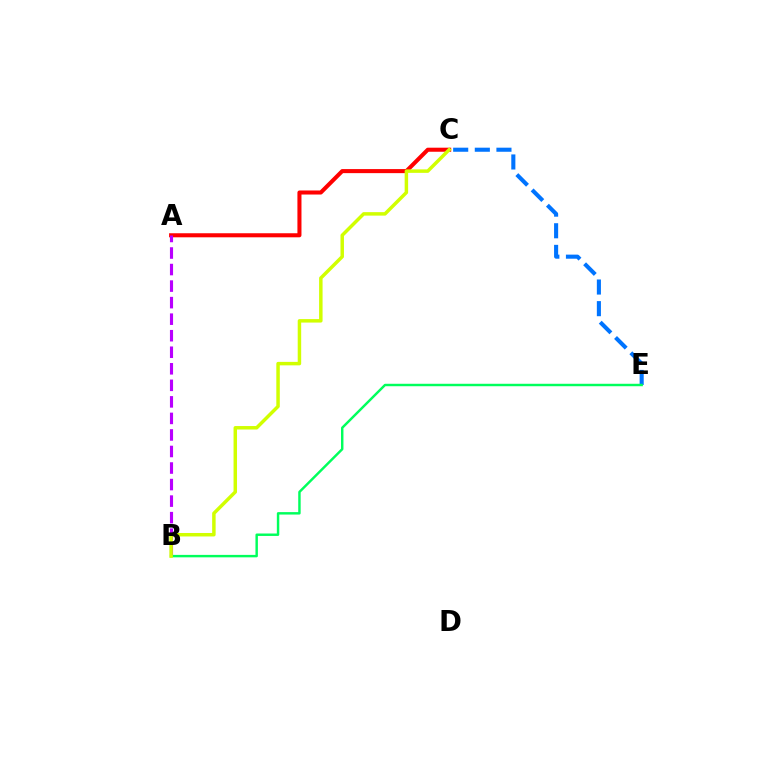{('A', 'C'): [{'color': '#ff0000', 'line_style': 'solid', 'thickness': 2.92}], ('A', 'B'): [{'color': '#b900ff', 'line_style': 'dashed', 'thickness': 2.25}], ('C', 'E'): [{'color': '#0074ff', 'line_style': 'dashed', 'thickness': 2.94}], ('B', 'E'): [{'color': '#00ff5c', 'line_style': 'solid', 'thickness': 1.76}], ('B', 'C'): [{'color': '#d1ff00', 'line_style': 'solid', 'thickness': 2.5}]}